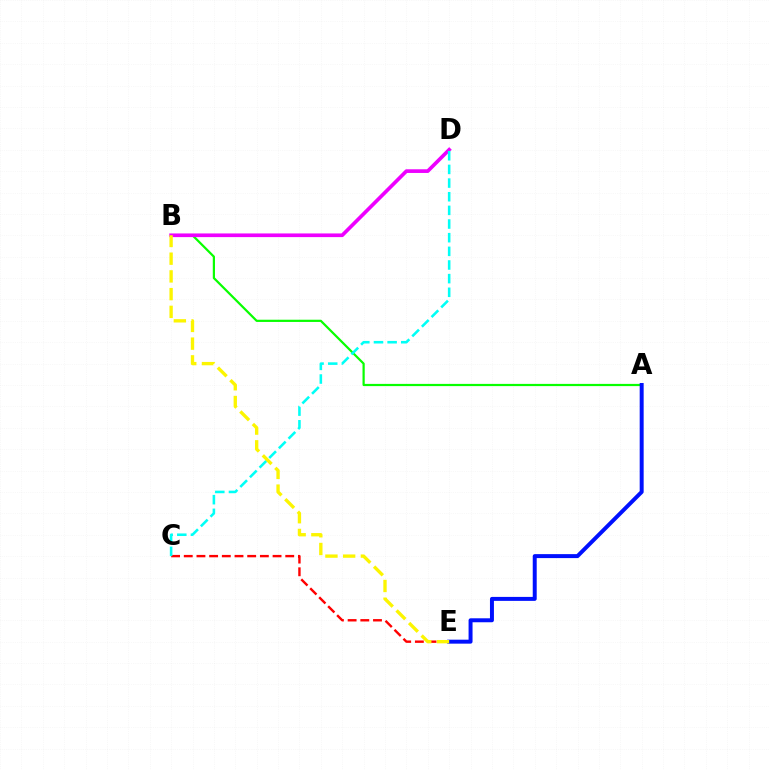{('C', 'E'): [{'color': '#ff0000', 'line_style': 'dashed', 'thickness': 1.72}], ('A', 'B'): [{'color': '#08ff00', 'line_style': 'solid', 'thickness': 1.59}], ('B', 'D'): [{'color': '#ee00ff', 'line_style': 'solid', 'thickness': 2.65}], ('A', 'E'): [{'color': '#0010ff', 'line_style': 'solid', 'thickness': 2.86}], ('C', 'D'): [{'color': '#00fff6', 'line_style': 'dashed', 'thickness': 1.85}], ('B', 'E'): [{'color': '#fcf500', 'line_style': 'dashed', 'thickness': 2.41}]}